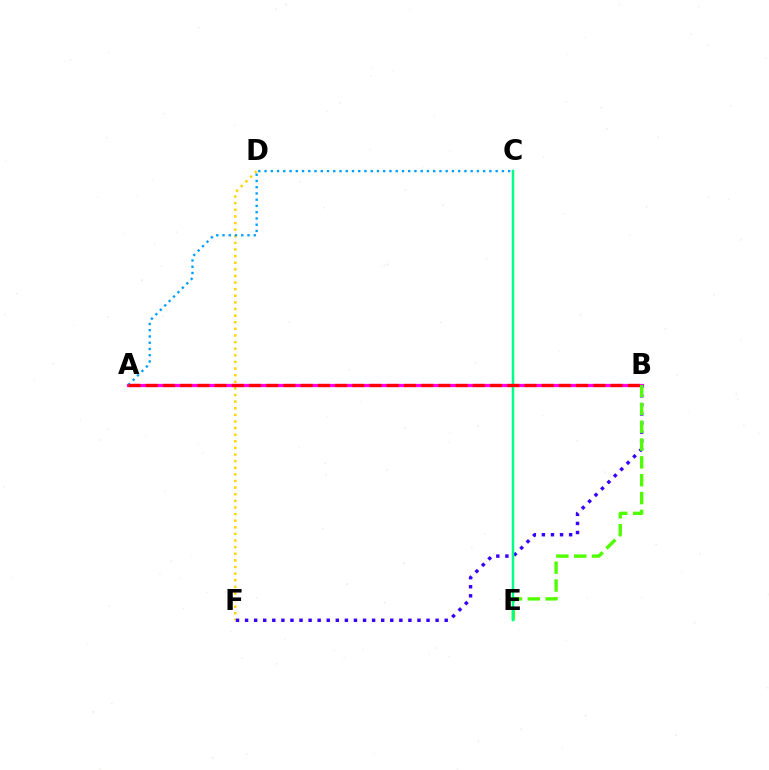{('D', 'F'): [{'color': '#ffd500', 'line_style': 'dotted', 'thickness': 1.8}], ('A', 'B'): [{'color': '#ff00ed', 'line_style': 'solid', 'thickness': 2.33}, {'color': '#ff0000', 'line_style': 'dashed', 'thickness': 2.34}], ('B', 'F'): [{'color': '#3700ff', 'line_style': 'dotted', 'thickness': 2.47}], ('B', 'E'): [{'color': '#4fff00', 'line_style': 'dashed', 'thickness': 2.42}], ('A', 'C'): [{'color': '#009eff', 'line_style': 'dotted', 'thickness': 1.7}], ('C', 'E'): [{'color': '#00ff86', 'line_style': 'solid', 'thickness': 1.8}]}